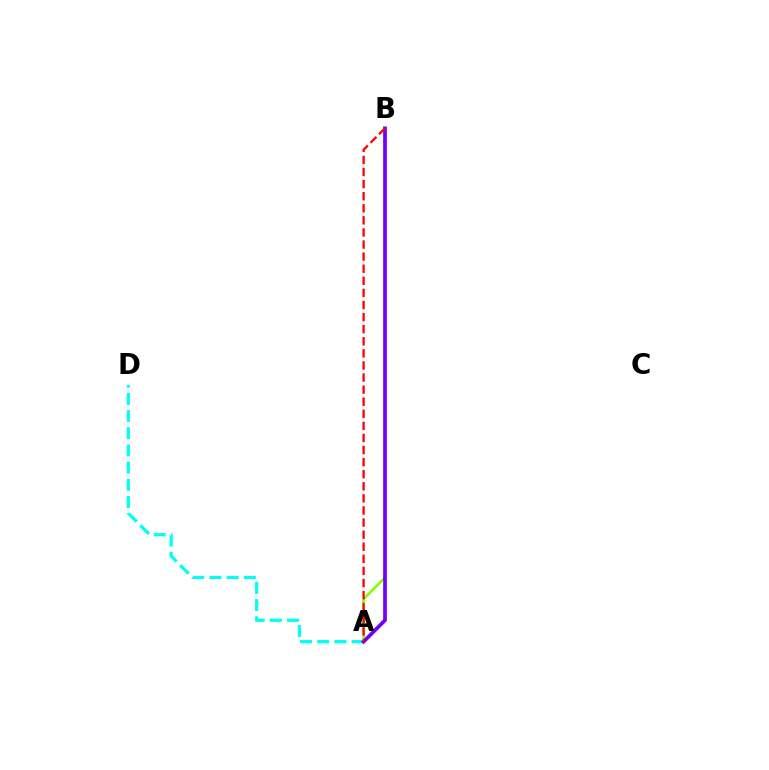{('A', 'D'): [{'color': '#00fff6', 'line_style': 'dashed', 'thickness': 2.34}], ('A', 'B'): [{'color': '#84ff00', 'line_style': 'solid', 'thickness': 1.92}, {'color': '#7200ff', 'line_style': 'solid', 'thickness': 2.67}, {'color': '#ff0000', 'line_style': 'dashed', 'thickness': 1.64}]}